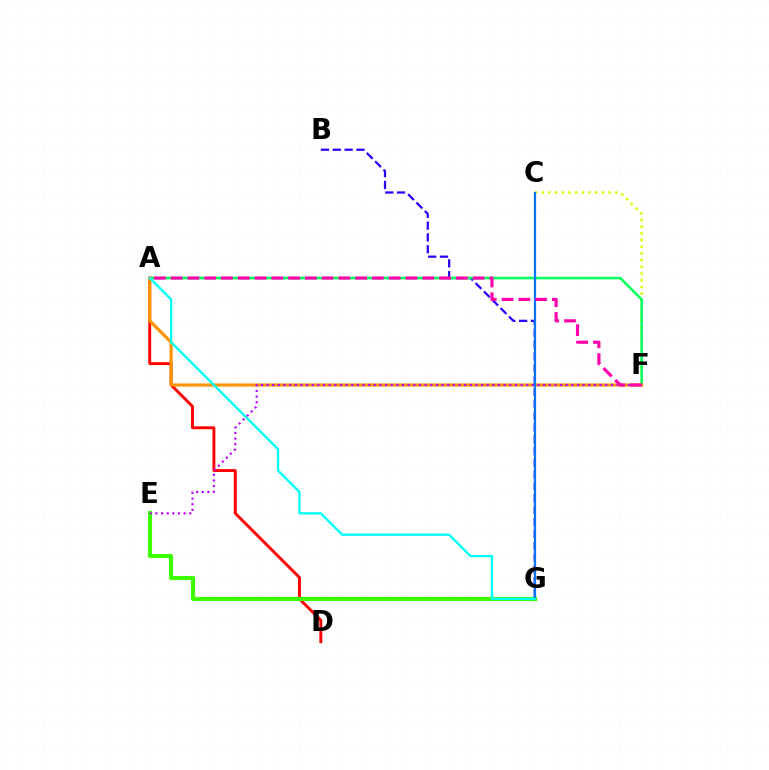{('B', 'G'): [{'color': '#2500ff', 'line_style': 'dashed', 'thickness': 1.61}], ('C', 'F'): [{'color': '#d1ff00', 'line_style': 'dotted', 'thickness': 1.82}], ('A', 'F'): [{'color': '#00ff5c', 'line_style': 'solid', 'thickness': 1.83}, {'color': '#ff9400', 'line_style': 'solid', 'thickness': 2.28}, {'color': '#ff00ac', 'line_style': 'dashed', 'thickness': 2.28}], ('A', 'D'): [{'color': '#ff0000', 'line_style': 'solid', 'thickness': 2.09}], ('E', 'G'): [{'color': '#3dff00', 'line_style': 'solid', 'thickness': 2.96}], ('E', 'F'): [{'color': '#b900ff', 'line_style': 'dotted', 'thickness': 1.53}], ('C', 'G'): [{'color': '#0074ff', 'line_style': 'solid', 'thickness': 1.6}], ('A', 'G'): [{'color': '#00fff6', 'line_style': 'solid', 'thickness': 1.68}]}